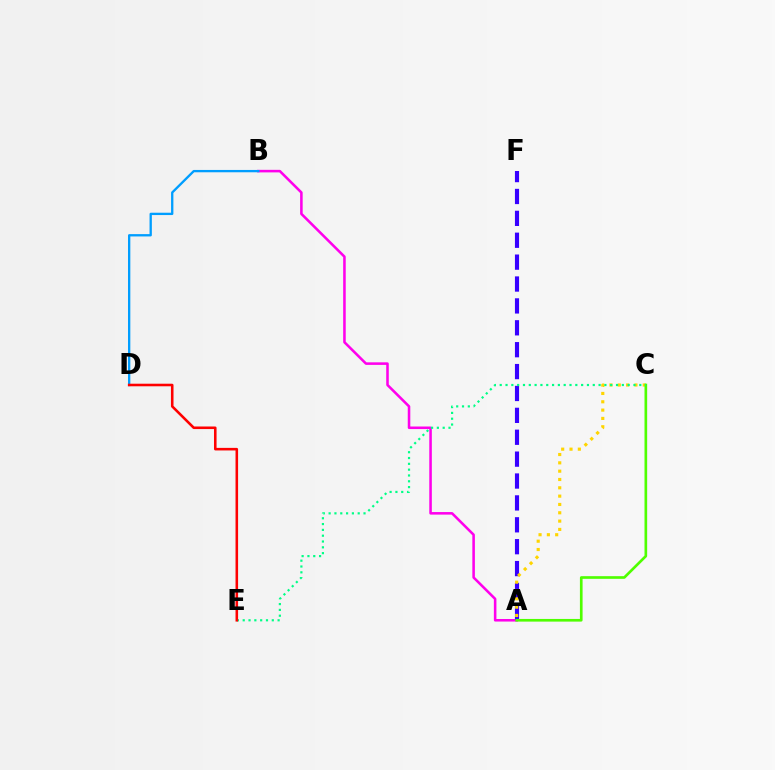{('A', 'B'): [{'color': '#ff00ed', 'line_style': 'solid', 'thickness': 1.84}], ('A', 'F'): [{'color': '#3700ff', 'line_style': 'dashed', 'thickness': 2.97}], ('A', 'C'): [{'color': '#ffd500', 'line_style': 'dotted', 'thickness': 2.26}, {'color': '#4fff00', 'line_style': 'solid', 'thickness': 1.92}], ('C', 'E'): [{'color': '#00ff86', 'line_style': 'dotted', 'thickness': 1.58}], ('B', 'D'): [{'color': '#009eff', 'line_style': 'solid', 'thickness': 1.67}], ('D', 'E'): [{'color': '#ff0000', 'line_style': 'solid', 'thickness': 1.85}]}